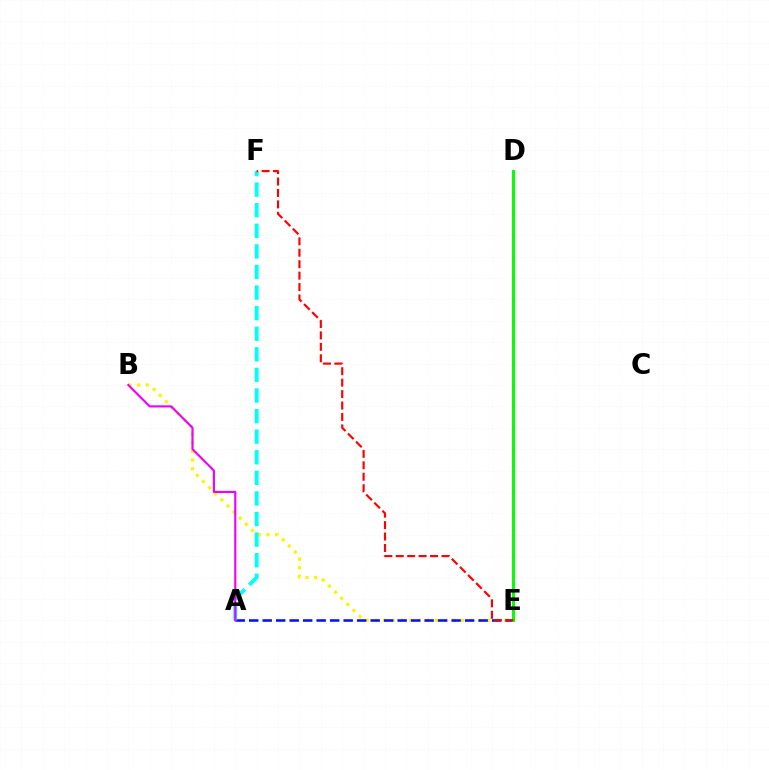{('B', 'E'): [{'color': '#fcf500', 'line_style': 'dotted', 'thickness': 2.35}], ('A', 'E'): [{'color': '#0010ff', 'line_style': 'dashed', 'thickness': 1.83}], ('D', 'E'): [{'color': '#08ff00', 'line_style': 'solid', 'thickness': 2.15}], ('A', 'F'): [{'color': '#00fff6', 'line_style': 'dashed', 'thickness': 2.8}], ('A', 'B'): [{'color': '#ee00ff', 'line_style': 'solid', 'thickness': 1.54}], ('E', 'F'): [{'color': '#ff0000', 'line_style': 'dashed', 'thickness': 1.55}]}